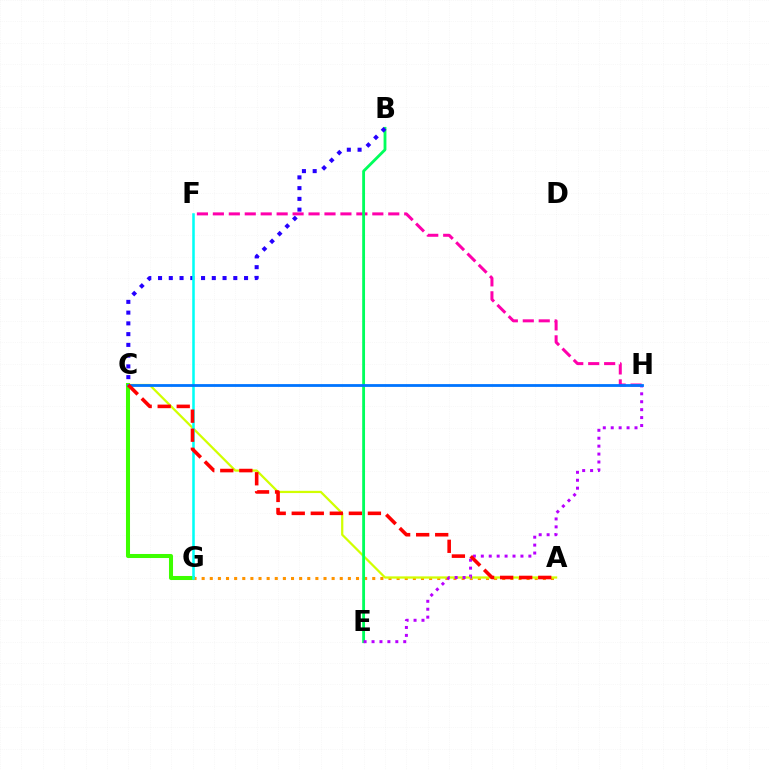{('C', 'G'): [{'color': '#3dff00', 'line_style': 'solid', 'thickness': 2.91}], ('F', 'H'): [{'color': '#ff00ac', 'line_style': 'dashed', 'thickness': 2.17}], ('A', 'G'): [{'color': '#ff9400', 'line_style': 'dotted', 'thickness': 2.21}], ('A', 'C'): [{'color': '#d1ff00', 'line_style': 'solid', 'thickness': 1.62}, {'color': '#ff0000', 'line_style': 'dashed', 'thickness': 2.59}], ('B', 'E'): [{'color': '#00ff5c', 'line_style': 'solid', 'thickness': 2.04}], ('B', 'C'): [{'color': '#2500ff', 'line_style': 'dotted', 'thickness': 2.92}], ('F', 'G'): [{'color': '#00fff6', 'line_style': 'solid', 'thickness': 1.83}], ('E', 'H'): [{'color': '#b900ff', 'line_style': 'dotted', 'thickness': 2.15}], ('C', 'H'): [{'color': '#0074ff', 'line_style': 'solid', 'thickness': 2.02}]}